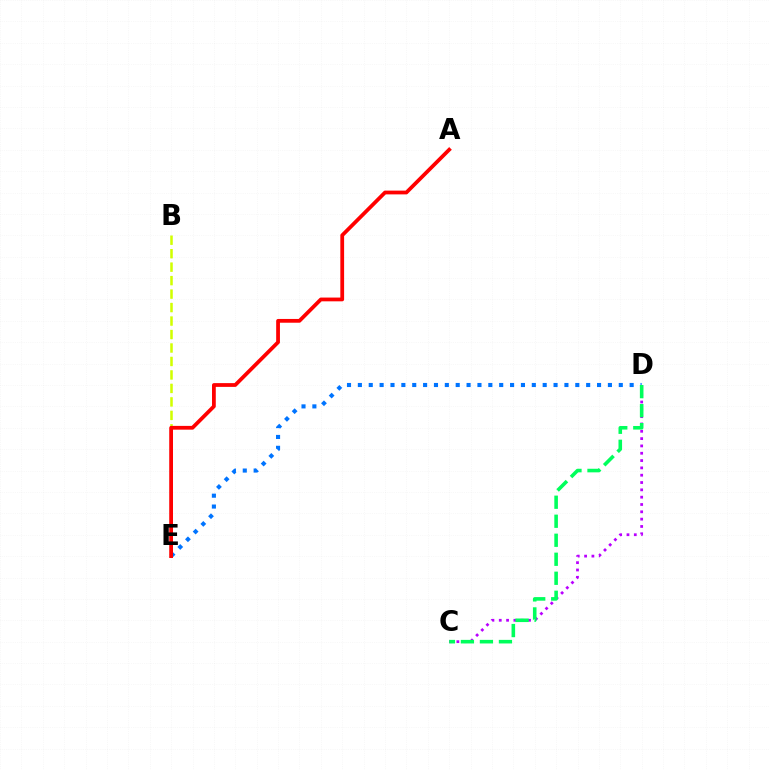{('B', 'E'): [{'color': '#d1ff00', 'line_style': 'dashed', 'thickness': 1.83}], ('C', 'D'): [{'color': '#b900ff', 'line_style': 'dotted', 'thickness': 1.99}, {'color': '#00ff5c', 'line_style': 'dashed', 'thickness': 2.58}], ('D', 'E'): [{'color': '#0074ff', 'line_style': 'dotted', 'thickness': 2.95}], ('A', 'E'): [{'color': '#ff0000', 'line_style': 'solid', 'thickness': 2.71}]}